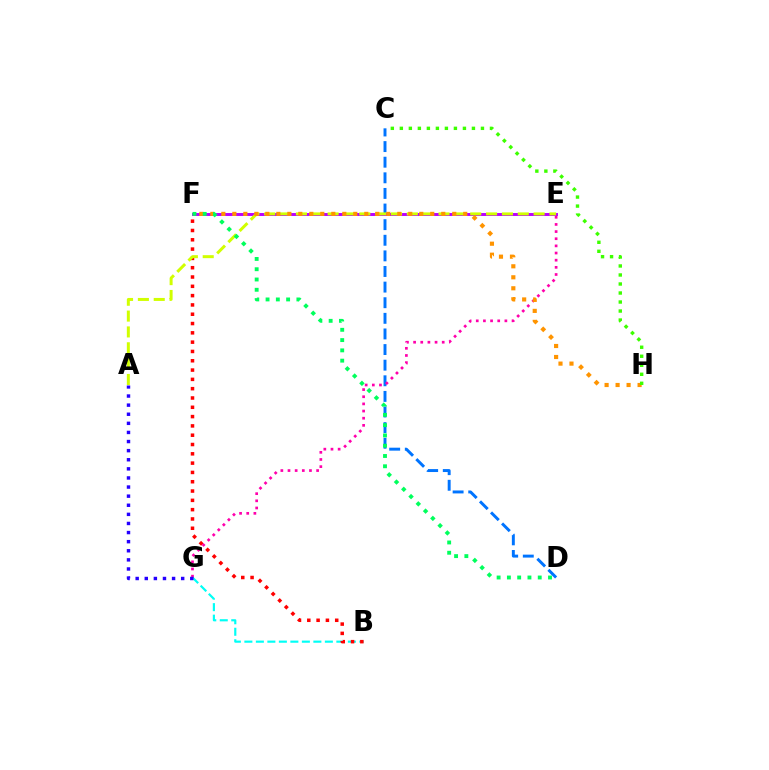{('B', 'G'): [{'color': '#00fff6', 'line_style': 'dashed', 'thickness': 1.56}], ('C', 'D'): [{'color': '#0074ff', 'line_style': 'dashed', 'thickness': 2.12}], ('B', 'F'): [{'color': '#ff0000', 'line_style': 'dotted', 'thickness': 2.53}], ('E', 'F'): [{'color': '#b900ff', 'line_style': 'solid', 'thickness': 2.12}], ('E', 'G'): [{'color': '#ff00ac', 'line_style': 'dotted', 'thickness': 1.94}], ('A', 'E'): [{'color': '#d1ff00', 'line_style': 'dashed', 'thickness': 2.15}], ('F', 'H'): [{'color': '#ff9400', 'line_style': 'dotted', 'thickness': 2.99}], ('A', 'G'): [{'color': '#2500ff', 'line_style': 'dotted', 'thickness': 2.47}], ('D', 'F'): [{'color': '#00ff5c', 'line_style': 'dotted', 'thickness': 2.79}], ('C', 'H'): [{'color': '#3dff00', 'line_style': 'dotted', 'thickness': 2.45}]}